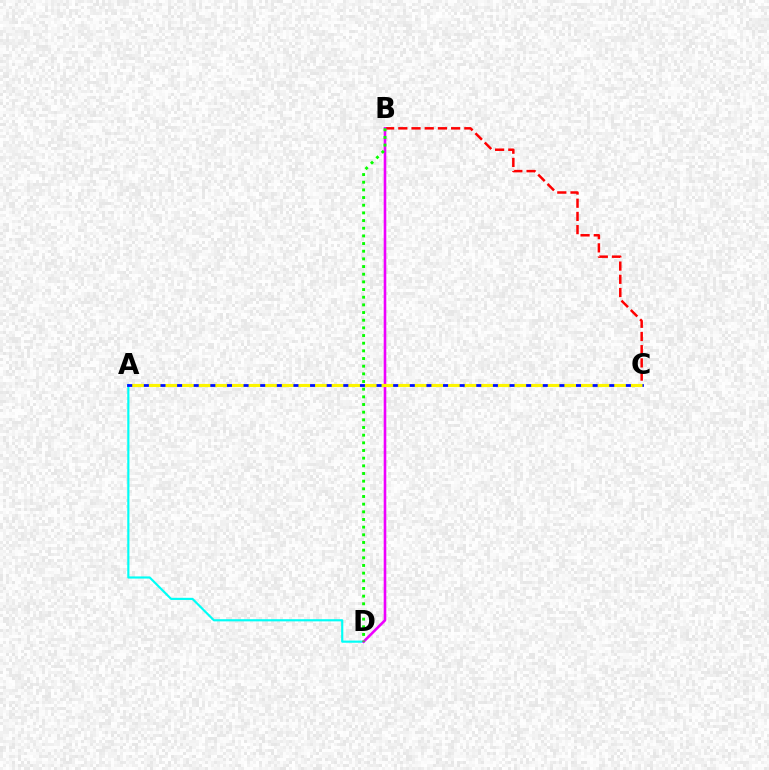{('A', 'D'): [{'color': '#00fff6', 'line_style': 'solid', 'thickness': 1.56}], ('B', 'C'): [{'color': '#ff0000', 'line_style': 'dashed', 'thickness': 1.79}], ('B', 'D'): [{'color': '#ee00ff', 'line_style': 'solid', 'thickness': 1.87}, {'color': '#08ff00', 'line_style': 'dotted', 'thickness': 2.08}], ('A', 'C'): [{'color': '#0010ff', 'line_style': 'solid', 'thickness': 1.99}, {'color': '#fcf500', 'line_style': 'dashed', 'thickness': 2.26}]}